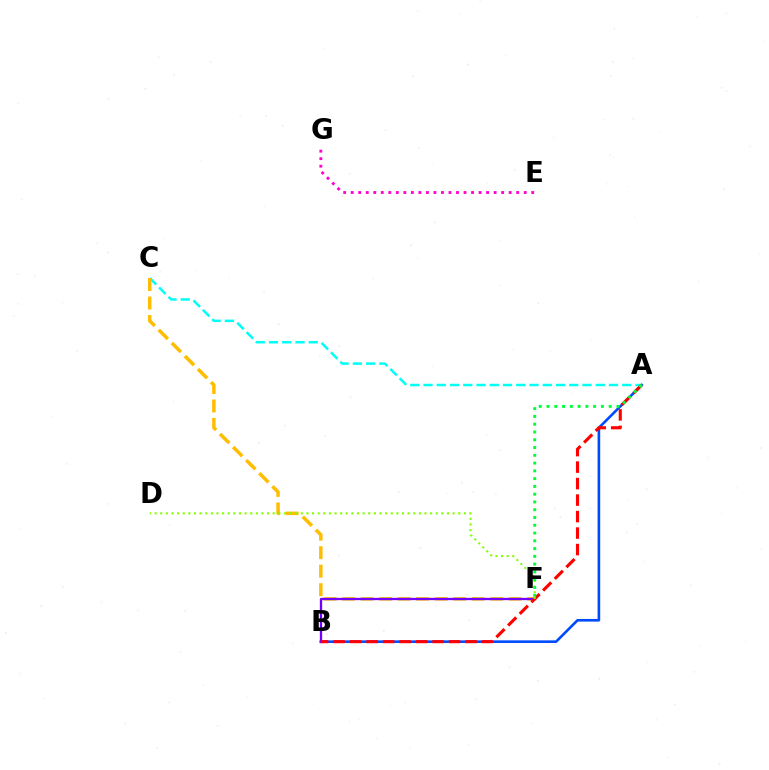{('E', 'G'): [{'color': '#ff00cf', 'line_style': 'dotted', 'thickness': 2.04}], ('A', 'B'): [{'color': '#004bff', 'line_style': 'solid', 'thickness': 1.89}, {'color': '#ff0000', 'line_style': 'dashed', 'thickness': 2.24}], ('A', 'C'): [{'color': '#00fff6', 'line_style': 'dashed', 'thickness': 1.8}], ('C', 'F'): [{'color': '#ffbd00', 'line_style': 'dashed', 'thickness': 2.51}], ('B', 'F'): [{'color': '#7200ff', 'line_style': 'solid', 'thickness': 1.66}], ('D', 'F'): [{'color': '#84ff00', 'line_style': 'dotted', 'thickness': 1.53}], ('A', 'F'): [{'color': '#00ff39', 'line_style': 'dotted', 'thickness': 2.11}]}